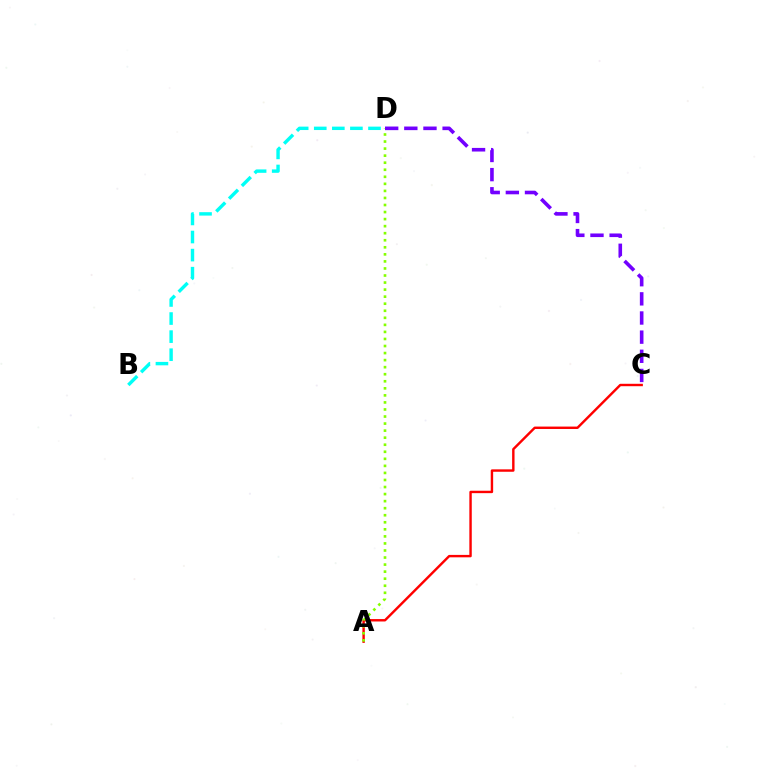{('A', 'C'): [{'color': '#ff0000', 'line_style': 'solid', 'thickness': 1.74}], ('A', 'D'): [{'color': '#84ff00', 'line_style': 'dotted', 'thickness': 1.92}], ('B', 'D'): [{'color': '#00fff6', 'line_style': 'dashed', 'thickness': 2.46}], ('C', 'D'): [{'color': '#7200ff', 'line_style': 'dashed', 'thickness': 2.6}]}